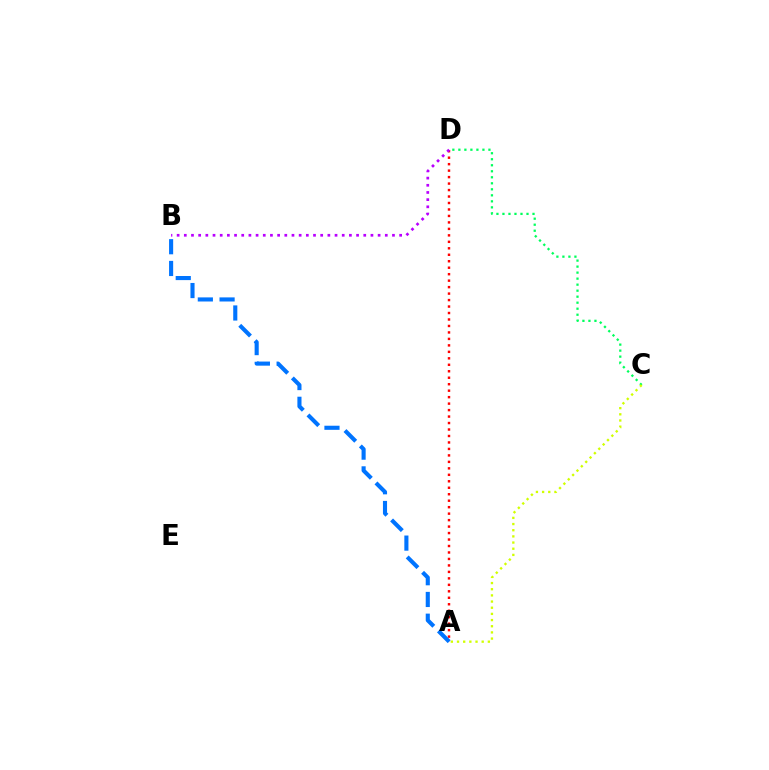{('A', 'D'): [{'color': '#ff0000', 'line_style': 'dotted', 'thickness': 1.76}], ('C', 'D'): [{'color': '#00ff5c', 'line_style': 'dotted', 'thickness': 1.63}], ('B', 'D'): [{'color': '#b900ff', 'line_style': 'dotted', 'thickness': 1.95}], ('A', 'C'): [{'color': '#d1ff00', 'line_style': 'dotted', 'thickness': 1.68}], ('A', 'B'): [{'color': '#0074ff', 'line_style': 'dashed', 'thickness': 2.95}]}